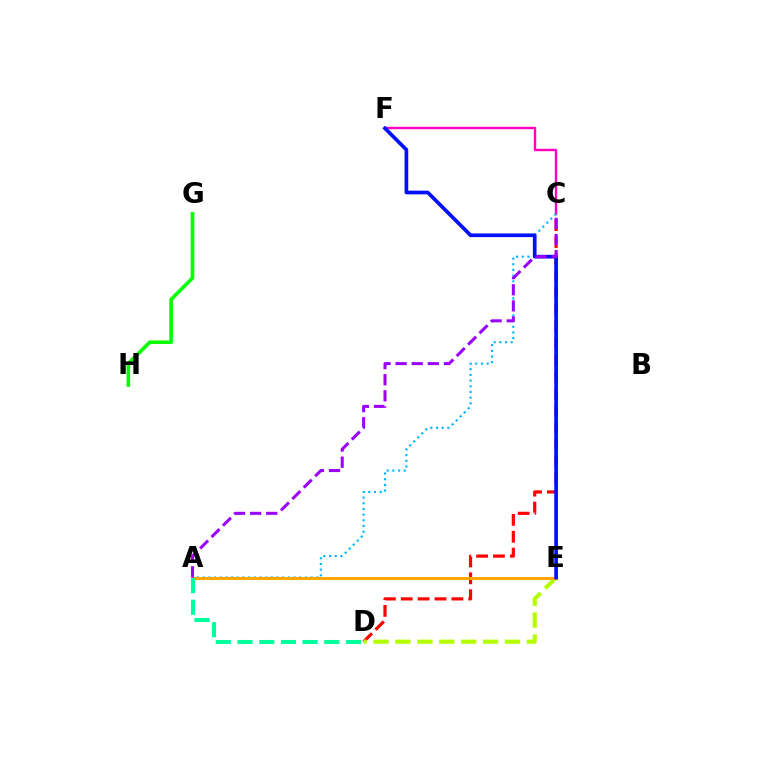{('C', 'F'): [{'color': '#ff00bd', 'line_style': 'solid', 'thickness': 1.72}], ('C', 'D'): [{'color': '#ff0000', 'line_style': 'dashed', 'thickness': 2.29}], ('A', 'C'): [{'color': '#00b5ff', 'line_style': 'dotted', 'thickness': 1.54}, {'color': '#9b00ff', 'line_style': 'dashed', 'thickness': 2.19}], ('D', 'E'): [{'color': '#b3ff00', 'line_style': 'dashed', 'thickness': 2.98}], ('A', 'E'): [{'color': '#ffa500', 'line_style': 'solid', 'thickness': 2.12}], ('E', 'F'): [{'color': '#0010ff', 'line_style': 'solid', 'thickness': 2.65}], ('G', 'H'): [{'color': '#08ff00', 'line_style': 'solid', 'thickness': 2.61}], ('A', 'D'): [{'color': '#00ff9d', 'line_style': 'dashed', 'thickness': 2.95}]}